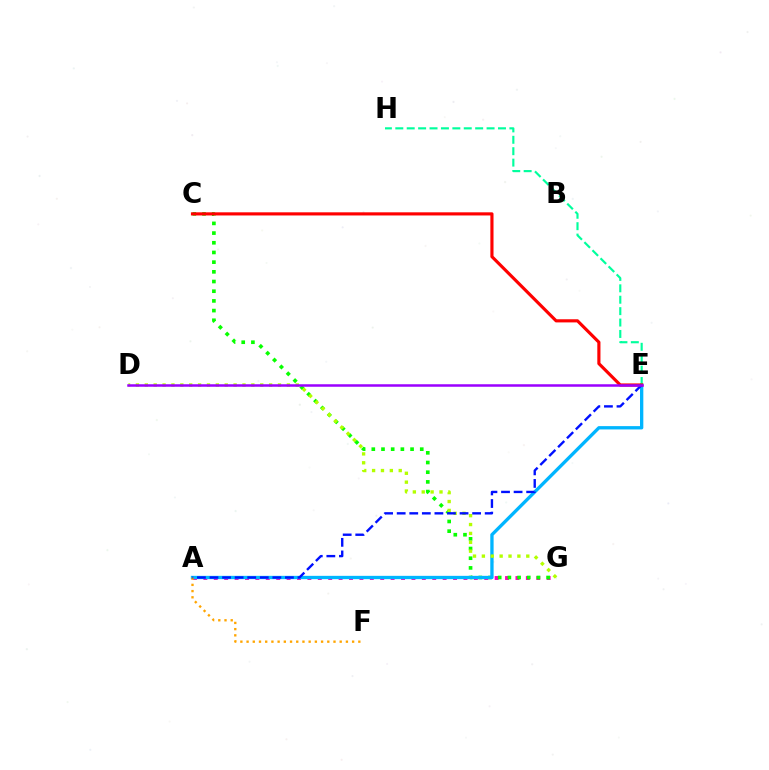{('A', 'G'): [{'color': '#ff00bd', 'line_style': 'dotted', 'thickness': 2.83}], ('C', 'G'): [{'color': '#08ff00', 'line_style': 'dotted', 'thickness': 2.63}], ('A', 'E'): [{'color': '#00b5ff', 'line_style': 'solid', 'thickness': 2.39}, {'color': '#0010ff', 'line_style': 'dashed', 'thickness': 1.71}], ('A', 'F'): [{'color': '#ffa500', 'line_style': 'dotted', 'thickness': 1.69}], ('D', 'G'): [{'color': '#b3ff00', 'line_style': 'dotted', 'thickness': 2.41}], ('E', 'H'): [{'color': '#00ff9d', 'line_style': 'dashed', 'thickness': 1.55}], ('C', 'E'): [{'color': '#ff0000', 'line_style': 'solid', 'thickness': 2.27}], ('D', 'E'): [{'color': '#9b00ff', 'line_style': 'solid', 'thickness': 1.81}]}